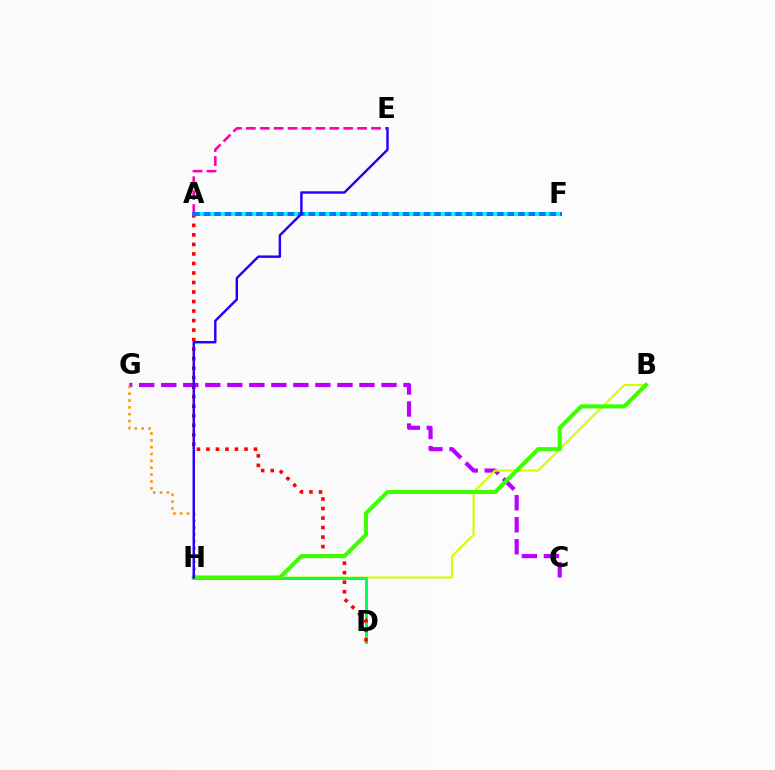{('C', 'G'): [{'color': '#b900ff', 'line_style': 'dashed', 'thickness': 2.99}], ('A', 'E'): [{'color': '#ff00ac', 'line_style': 'dashed', 'thickness': 1.89}], ('B', 'H'): [{'color': '#d1ff00', 'line_style': 'solid', 'thickness': 1.51}, {'color': '#3dff00', 'line_style': 'solid', 'thickness': 2.95}], ('D', 'H'): [{'color': '#00ff5c', 'line_style': 'solid', 'thickness': 2.15}], ('A', 'D'): [{'color': '#ff0000', 'line_style': 'dotted', 'thickness': 2.59}], ('G', 'H'): [{'color': '#ff9400', 'line_style': 'dotted', 'thickness': 1.86}], ('A', 'F'): [{'color': '#0074ff', 'line_style': 'solid', 'thickness': 2.85}, {'color': '#00fff6', 'line_style': 'dotted', 'thickness': 2.85}], ('E', 'H'): [{'color': '#2500ff', 'line_style': 'solid', 'thickness': 1.75}]}